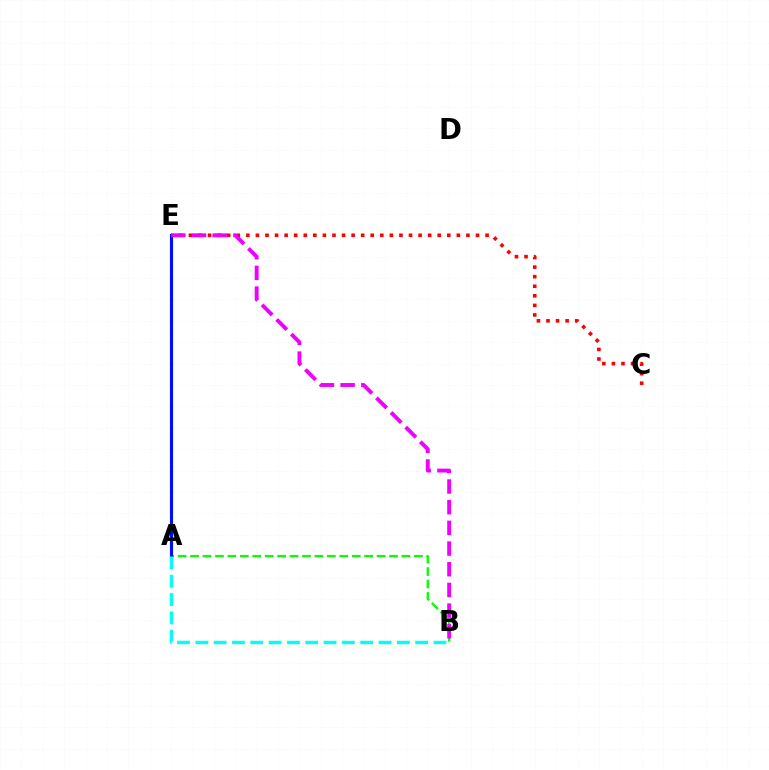{('C', 'E'): [{'color': '#ff0000', 'line_style': 'dotted', 'thickness': 2.6}], ('A', 'E'): [{'color': '#fcf500', 'line_style': 'dotted', 'thickness': 2.16}, {'color': '#0010ff', 'line_style': 'solid', 'thickness': 2.25}], ('A', 'B'): [{'color': '#08ff00', 'line_style': 'dashed', 'thickness': 1.69}, {'color': '#00fff6', 'line_style': 'dashed', 'thickness': 2.49}], ('B', 'E'): [{'color': '#ee00ff', 'line_style': 'dashed', 'thickness': 2.81}]}